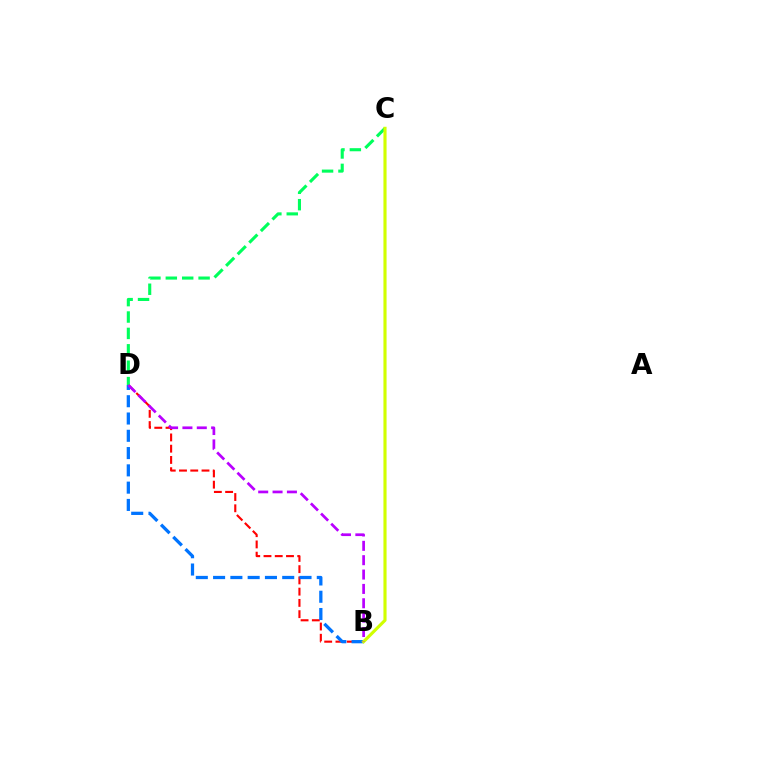{('B', 'D'): [{'color': '#ff0000', 'line_style': 'dashed', 'thickness': 1.53}, {'color': '#0074ff', 'line_style': 'dashed', 'thickness': 2.35}, {'color': '#b900ff', 'line_style': 'dashed', 'thickness': 1.95}], ('C', 'D'): [{'color': '#00ff5c', 'line_style': 'dashed', 'thickness': 2.23}], ('B', 'C'): [{'color': '#d1ff00', 'line_style': 'solid', 'thickness': 2.25}]}